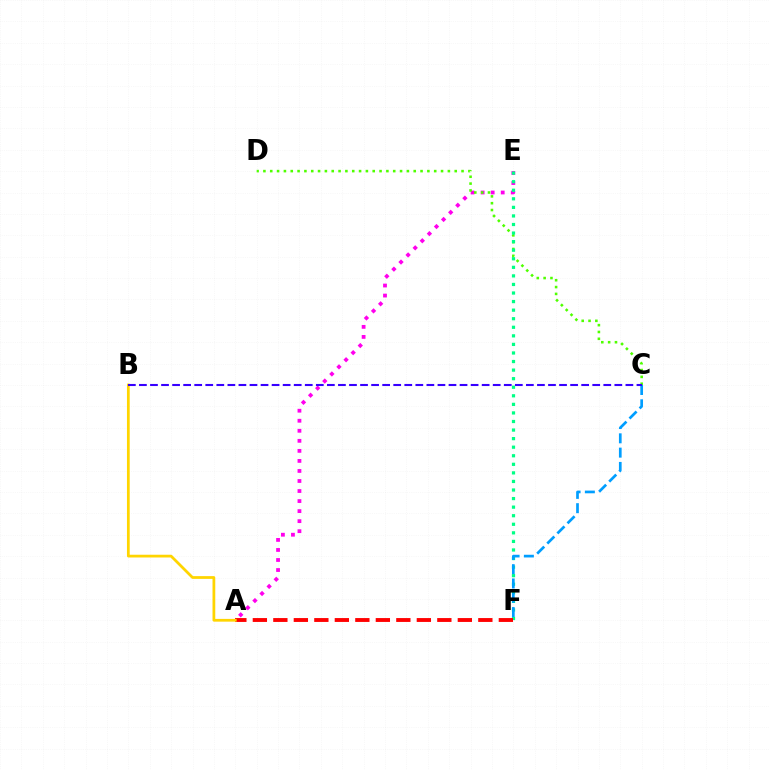{('A', 'E'): [{'color': '#ff00ed', 'line_style': 'dotted', 'thickness': 2.73}], ('C', 'D'): [{'color': '#4fff00', 'line_style': 'dotted', 'thickness': 1.86}], ('E', 'F'): [{'color': '#00ff86', 'line_style': 'dotted', 'thickness': 2.33}], ('A', 'F'): [{'color': '#ff0000', 'line_style': 'dashed', 'thickness': 2.78}], ('C', 'F'): [{'color': '#009eff', 'line_style': 'dashed', 'thickness': 1.94}], ('A', 'B'): [{'color': '#ffd500', 'line_style': 'solid', 'thickness': 1.98}], ('B', 'C'): [{'color': '#3700ff', 'line_style': 'dashed', 'thickness': 1.5}]}